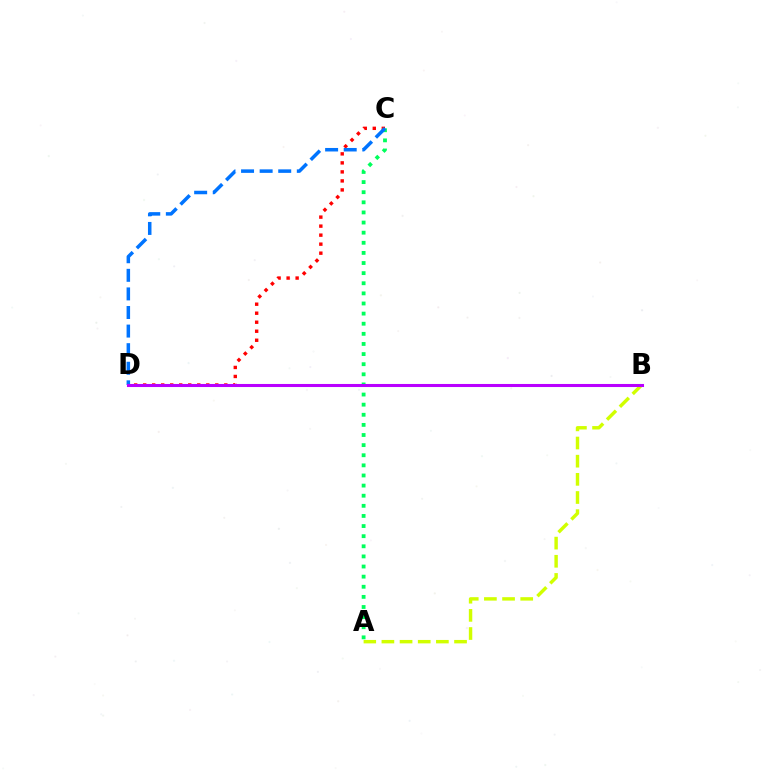{('A', 'B'): [{'color': '#d1ff00', 'line_style': 'dashed', 'thickness': 2.47}], ('C', 'D'): [{'color': '#ff0000', 'line_style': 'dotted', 'thickness': 2.45}, {'color': '#0074ff', 'line_style': 'dashed', 'thickness': 2.52}], ('A', 'C'): [{'color': '#00ff5c', 'line_style': 'dotted', 'thickness': 2.75}], ('B', 'D'): [{'color': '#b900ff', 'line_style': 'solid', 'thickness': 2.2}]}